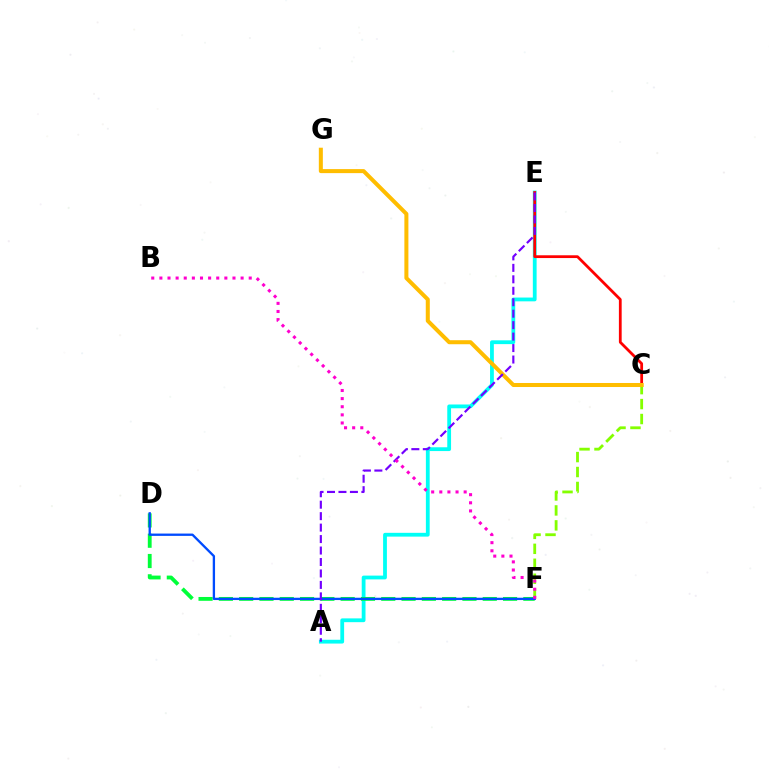{('C', 'F'): [{'color': '#84ff00', 'line_style': 'dashed', 'thickness': 2.03}], ('A', 'E'): [{'color': '#00fff6', 'line_style': 'solid', 'thickness': 2.73}, {'color': '#7200ff', 'line_style': 'dashed', 'thickness': 1.56}], ('D', 'F'): [{'color': '#00ff39', 'line_style': 'dashed', 'thickness': 2.76}, {'color': '#004bff', 'line_style': 'solid', 'thickness': 1.67}], ('C', 'E'): [{'color': '#ff0000', 'line_style': 'solid', 'thickness': 2.0}], ('C', 'G'): [{'color': '#ffbd00', 'line_style': 'solid', 'thickness': 2.89}], ('B', 'F'): [{'color': '#ff00cf', 'line_style': 'dotted', 'thickness': 2.21}]}